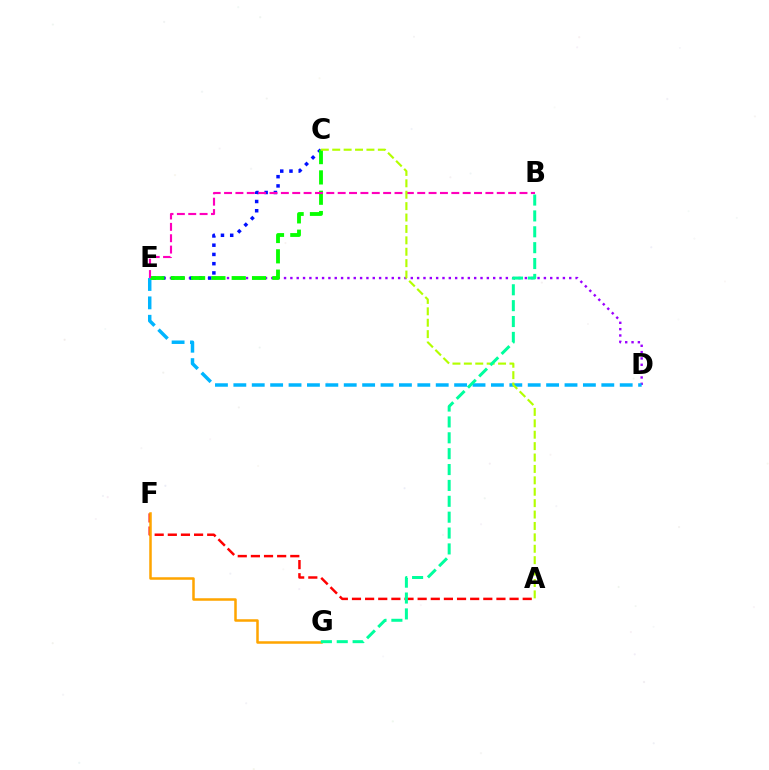{('D', 'E'): [{'color': '#9b00ff', 'line_style': 'dotted', 'thickness': 1.72}, {'color': '#00b5ff', 'line_style': 'dashed', 'thickness': 2.5}], ('A', 'F'): [{'color': '#ff0000', 'line_style': 'dashed', 'thickness': 1.78}], ('F', 'G'): [{'color': '#ffa500', 'line_style': 'solid', 'thickness': 1.81}], ('C', 'E'): [{'color': '#0010ff', 'line_style': 'dotted', 'thickness': 2.51}, {'color': '#08ff00', 'line_style': 'dashed', 'thickness': 2.76}], ('B', 'E'): [{'color': '#ff00bd', 'line_style': 'dashed', 'thickness': 1.54}], ('A', 'C'): [{'color': '#b3ff00', 'line_style': 'dashed', 'thickness': 1.55}], ('B', 'G'): [{'color': '#00ff9d', 'line_style': 'dashed', 'thickness': 2.16}]}